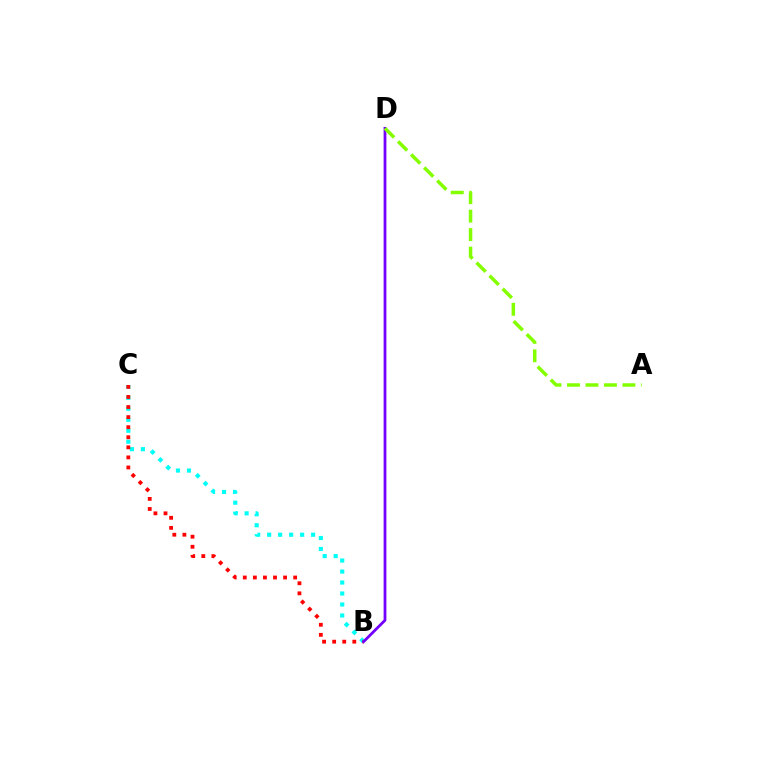{('B', 'C'): [{'color': '#00fff6', 'line_style': 'dotted', 'thickness': 2.99}, {'color': '#ff0000', 'line_style': 'dotted', 'thickness': 2.74}], ('B', 'D'): [{'color': '#7200ff', 'line_style': 'solid', 'thickness': 2.0}], ('A', 'D'): [{'color': '#84ff00', 'line_style': 'dashed', 'thickness': 2.51}]}